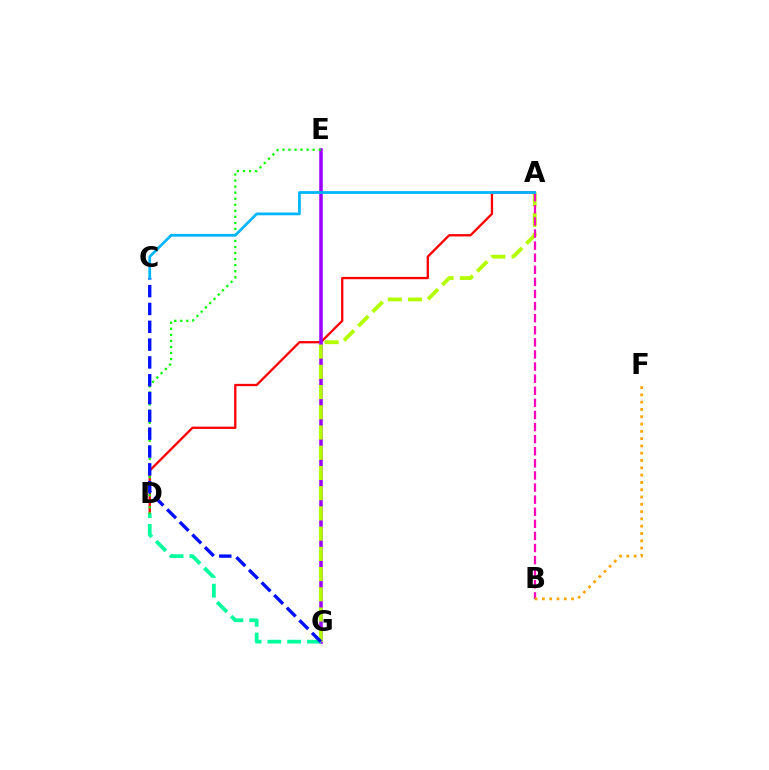{('A', 'D'): [{'color': '#ff0000', 'line_style': 'solid', 'thickness': 1.67}], ('E', 'G'): [{'color': '#9b00ff', 'line_style': 'solid', 'thickness': 2.53}], ('A', 'G'): [{'color': '#b3ff00', 'line_style': 'dashed', 'thickness': 2.75}], ('D', 'G'): [{'color': '#00ff9d', 'line_style': 'dashed', 'thickness': 2.69}], ('D', 'E'): [{'color': '#08ff00', 'line_style': 'dotted', 'thickness': 1.64}], ('C', 'G'): [{'color': '#0010ff', 'line_style': 'dashed', 'thickness': 2.42}], ('A', 'B'): [{'color': '#ff00bd', 'line_style': 'dashed', 'thickness': 1.64}], ('B', 'F'): [{'color': '#ffa500', 'line_style': 'dotted', 'thickness': 1.98}], ('A', 'C'): [{'color': '#00b5ff', 'line_style': 'solid', 'thickness': 1.99}]}